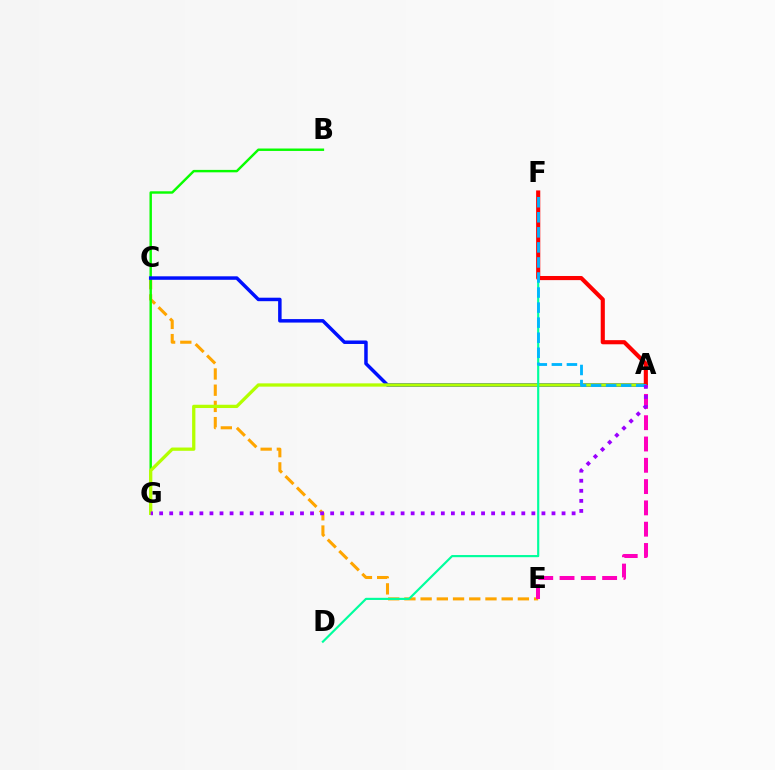{('C', 'E'): [{'color': '#ffa500', 'line_style': 'dashed', 'thickness': 2.2}], ('B', 'G'): [{'color': '#08ff00', 'line_style': 'solid', 'thickness': 1.75}], ('A', 'C'): [{'color': '#0010ff', 'line_style': 'solid', 'thickness': 2.51}], ('A', 'G'): [{'color': '#b3ff00', 'line_style': 'solid', 'thickness': 2.36}, {'color': '#9b00ff', 'line_style': 'dotted', 'thickness': 2.73}], ('D', 'F'): [{'color': '#00ff9d', 'line_style': 'solid', 'thickness': 1.56}], ('A', 'F'): [{'color': '#ff0000', 'line_style': 'solid', 'thickness': 2.97}, {'color': '#00b5ff', 'line_style': 'dashed', 'thickness': 2.04}], ('A', 'E'): [{'color': '#ff00bd', 'line_style': 'dashed', 'thickness': 2.89}]}